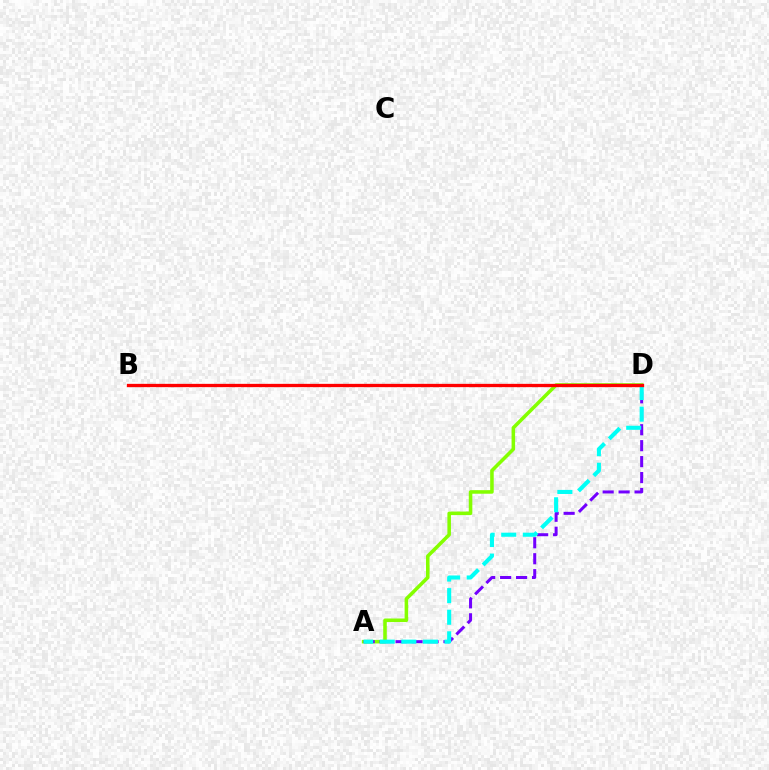{('A', 'D'): [{'color': '#84ff00', 'line_style': 'solid', 'thickness': 2.56}, {'color': '#7200ff', 'line_style': 'dashed', 'thickness': 2.17}, {'color': '#00fff6', 'line_style': 'dashed', 'thickness': 2.93}], ('B', 'D'): [{'color': '#ff0000', 'line_style': 'solid', 'thickness': 2.37}]}